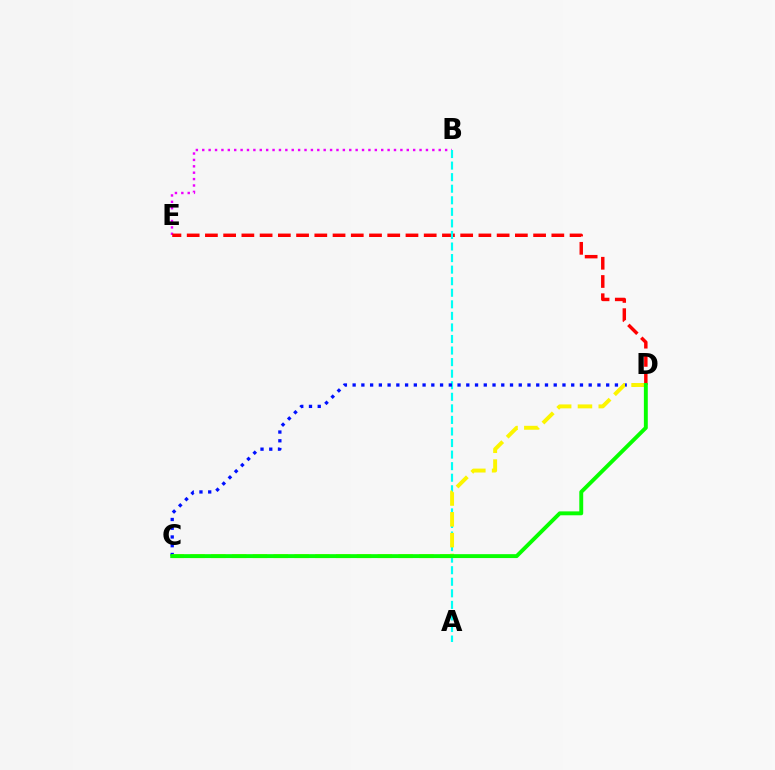{('B', 'E'): [{'color': '#ee00ff', 'line_style': 'dotted', 'thickness': 1.74}], ('D', 'E'): [{'color': '#ff0000', 'line_style': 'dashed', 'thickness': 2.48}], ('A', 'B'): [{'color': '#00fff6', 'line_style': 'dashed', 'thickness': 1.57}], ('C', 'D'): [{'color': '#0010ff', 'line_style': 'dotted', 'thickness': 2.38}, {'color': '#fcf500', 'line_style': 'dashed', 'thickness': 2.83}, {'color': '#08ff00', 'line_style': 'solid', 'thickness': 2.81}]}